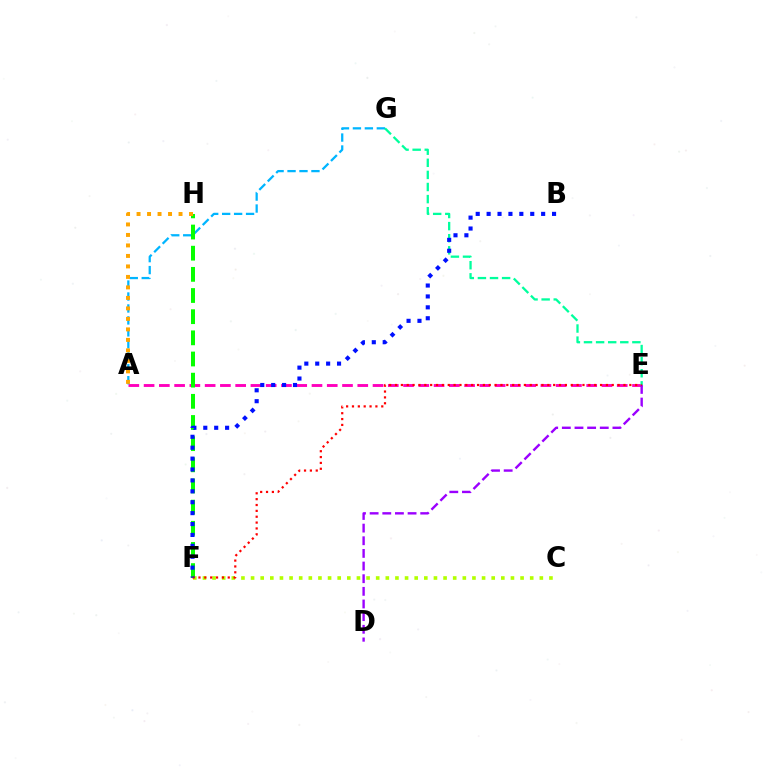{('C', 'F'): [{'color': '#b3ff00', 'line_style': 'dotted', 'thickness': 2.62}], ('A', 'E'): [{'color': '#ff00bd', 'line_style': 'dashed', 'thickness': 2.07}], ('A', 'G'): [{'color': '#00b5ff', 'line_style': 'dashed', 'thickness': 1.62}], ('E', 'G'): [{'color': '#00ff9d', 'line_style': 'dashed', 'thickness': 1.64}], ('D', 'E'): [{'color': '#9b00ff', 'line_style': 'dashed', 'thickness': 1.72}], ('F', 'H'): [{'color': '#08ff00', 'line_style': 'dashed', 'thickness': 2.87}], ('E', 'F'): [{'color': '#ff0000', 'line_style': 'dotted', 'thickness': 1.59}], ('A', 'H'): [{'color': '#ffa500', 'line_style': 'dotted', 'thickness': 2.85}], ('B', 'F'): [{'color': '#0010ff', 'line_style': 'dotted', 'thickness': 2.96}]}